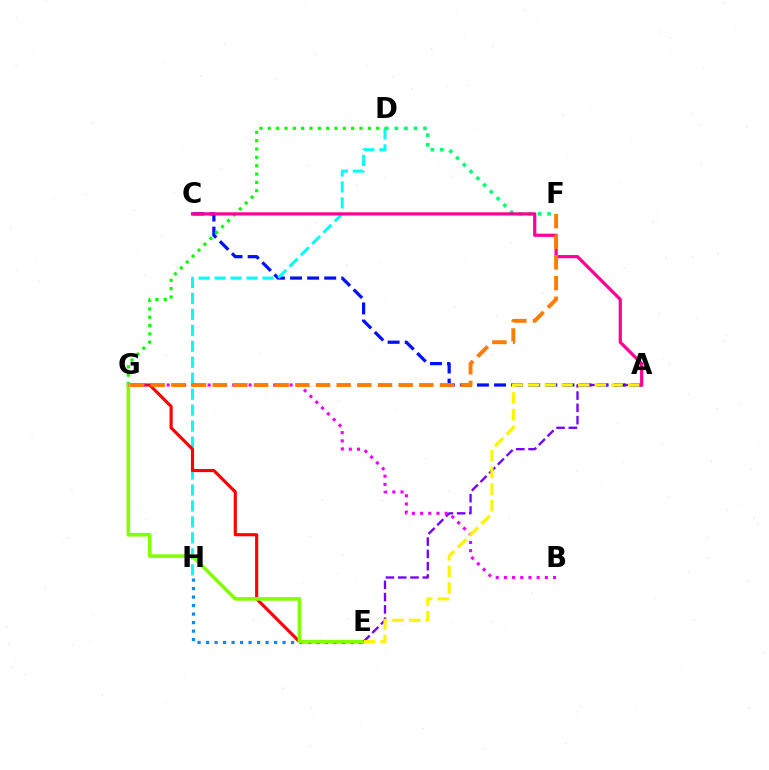{('E', 'H'): [{'color': '#008cff', 'line_style': 'dotted', 'thickness': 2.31}], ('A', 'C'): [{'color': '#0010ff', 'line_style': 'dashed', 'thickness': 2.32}, {'color': '#ff0094', 'line_style': 'solid', 'thickness': 2.31}], ('D', 'H'): [{'color': '#00fff6', 'line_style': 'dashed', 'thickness': 2.17}], ('E', 'G'): [{'color': '#ff0000', 'line_style': 'solid', 'thickness': 2.25}, {'color': '#84ff00', 'line_style': 'solid', 'thickness': 2.6}], ('D', 'G'): [{'color': '#08ff00', 'line_style': 'dotted', 'thickness': 2.26}], ('D', 'F'): [{'color': '#00ff74', 'line_style': 'dotted', 'thickness': 2.6}], ('A', 'E'): [{'color': '#7200ff', 'line_style': 'dashed', 'thickness': 1.67}, {'color': '#fcf500', 'line_style': 'dashed', 'thickness': 2.26}], ('B', 'G'): [{'color': '#ee00ff', 'line_style': 'dotted', 'thickness': 2.23}], ('F', 'G'): [{'color': '#ff7c00', 'line_style': 'dashed', 'thickness': 2.81}]}